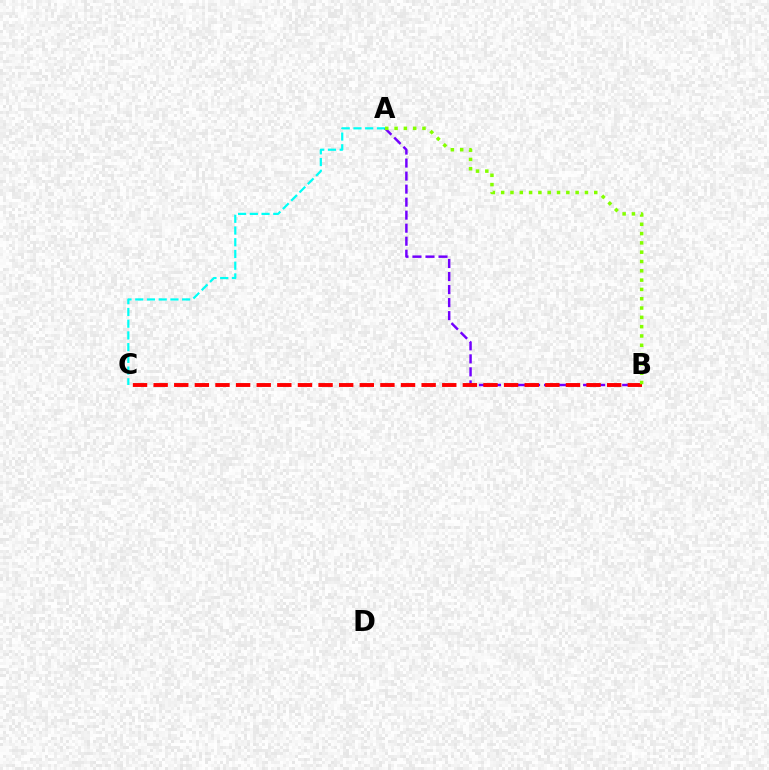{('A', 'C'): [{'color': '#00fff6', 'line_style': 'dashed', 'thickness': 1.59}], ('A', 'B'): [{'color': '#7200ff', 'line_style': 'dashed', 'thickness': 1.77}, {'color': '#84ff00', 'line_style': 'dotted', 'thickness': 2.53}], ('B', 'C'): [{'color': '#ff0000', 'line_style': 'dashed', 'thickness': 2.8}]}